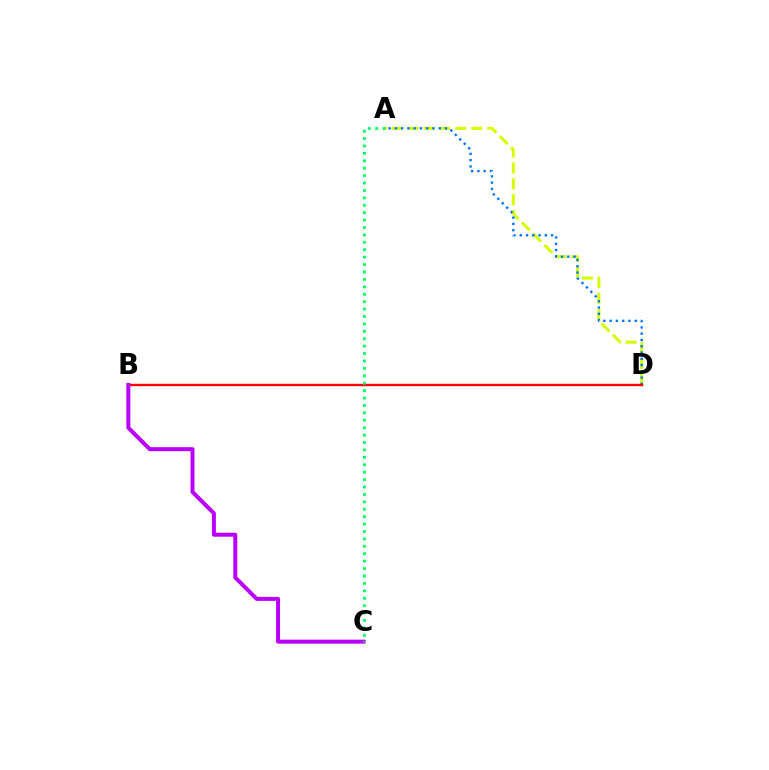{('A', 'D'): [{'color': '#d1ff00', 'line_style': 'dashed', 'thickness': 2.16}, {'color': '#0074ff', 'line_style': 'dotted', 'thickness': 1.7}], ('B', 'D'): [{'color': '#ff0000', 'line_style': 'solid', 'thickness': 1.72}], ('B', 'C'): [{'color': '#b900ff', 'line_style': 'solid', 'thickness': 2.87}], ('A', 'C'): [{'color': '#00ff5c', 'line_style': 'dotted', 'thickness': 2.01}]}